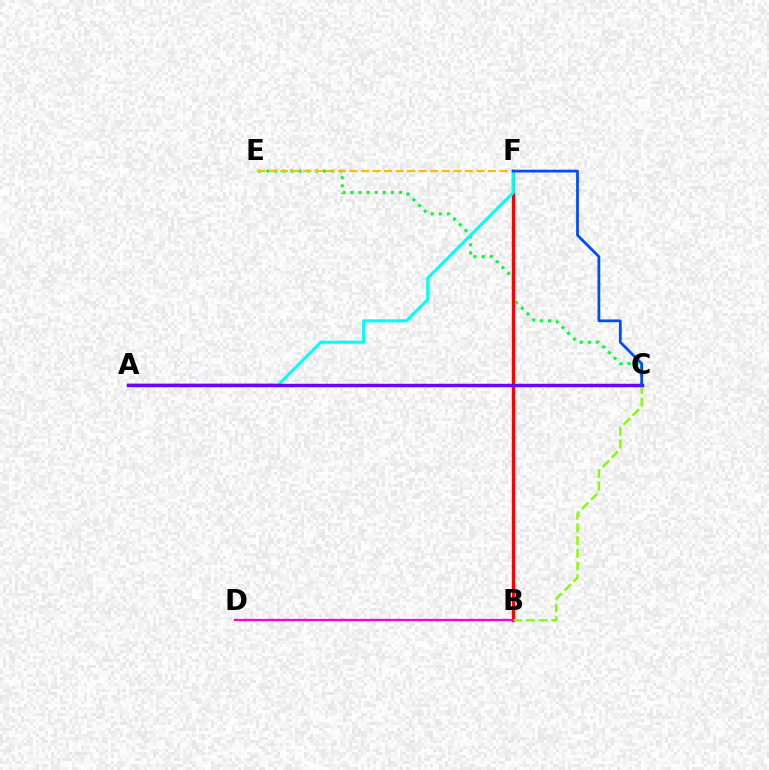{('C', 'E'): [{'color': '#00ff39', 'line_style': 'dotted', 'thickness': 2.2}], ('E', 'F'): [{'color': '#ffbd00', 'line_style': 'dashed', 'thickness': 1.57}], ('B', 'F'): [{'color': '#ff0000', 'line_style': 'solid', 'thickness': 2.39}], ('B', 'C'): [{'color': '#84ff00', 'line_style': 'dashed', 'thickness': 1.73}], ('B', 'D'): [{'color': '#ff00cf', 'line_style': 'solid', 'thickness': 1.64}], ('A', 'F'): [{'color': '#00fff6', 'line_style': 'solid', 'thickness': 2.19}], ('A', 'C'): [{'color': '#7200ff', 'line_style': 'solid', 'thickness': 2.48}], ('C', 'F'): [{'color': '#004bff', 'line_style': 'solid', 'thickness': 1.99}]}